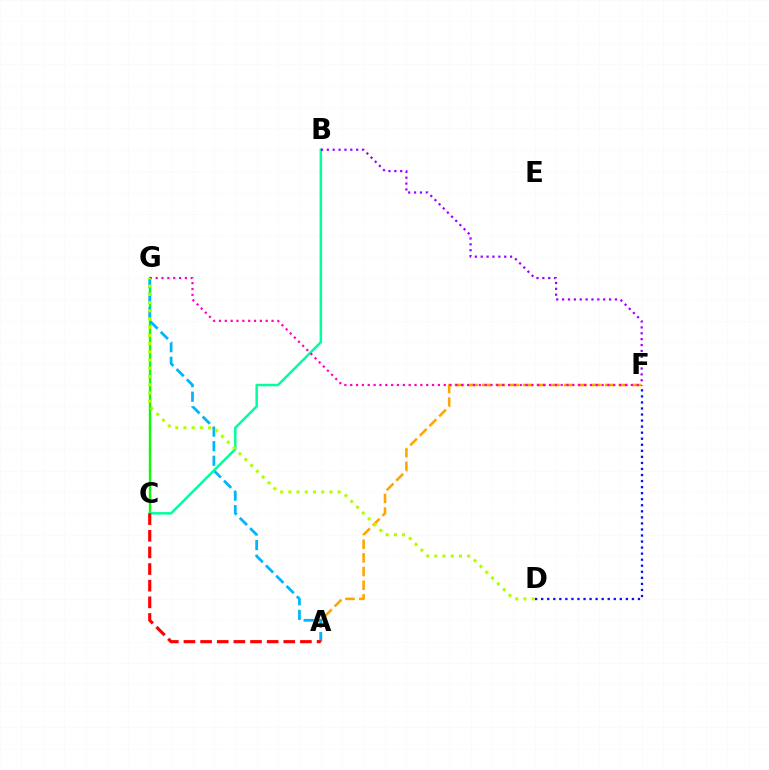{('C', 'G'): [{'color': '#08ff00', 'line_style': 'solid', 'thickness': 1.71}], ('A', 'F'): [{'color': '#ffa500', 'line_style': 'dashed', 'thickness': 1.86}], ('A', 'G'): [{'color': '#00b5ff', 'line_style': 'dashed', 'thickness': 1.98}], ('B', 'C'): [{'color': '#00ff9d', 'line_style': 'solid', 'thickness': 1.8}], ('D', 'F'): [{'color': '#0010ff', 'line_style': 'dotted', 'thickness': 1.64}], ('A', 'C'): [{'color': '#ff0000', 'line_style': 'dashed', 'thickness': 2.26}], ('B', 'F'): [{'color': '#9b00ff', 'line_style': 'dotted', 'thickness': 1.6}], ('F', 'G'): [{'color': '#ff00bd', 'line_style': 'dotted', 'thickness': 1.59}], ('D', 'G'): [{'color': '#b3ff00', 'line_style': 'dotted', 'thickness': 2.23}]}